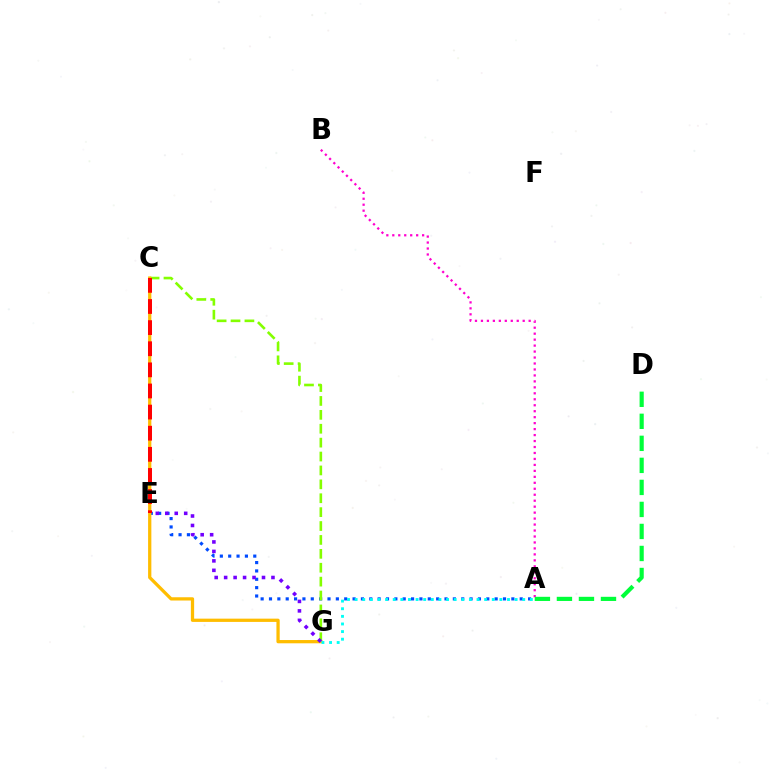{('A', 'E'): [{'color': '#004bff', 'line_style': 'dotted', 'thickness': 2.27}], ('C', 'G'): [{'color': '#84ff00', 'line_style': 'dashed', 'thickness': 1.89}, {'color': '#ffbd00', 'line_style': 'solid', 'thickness': 2.35}], ('A', 'B'): [{'color': '#ff00cf', 'line_style': 'dotted', 'thickness': 1.62}], ('C', 'E'): [{'color': '#ff0000', 'line_style': 'dashed', 'thickness': 2.87}], ('A', 'D'): [{'color': '#00ff39', 'line_style': 'dashed', 'thickness': 2.99}], ('A', 'G'): [{'color': '#00fff6', 'line_style': 'dotted', 'thickness': 2.07}], ('E', 'G'): [{'color': '#7200ff', 'line_style': 'dotted', 'thickness': 2.57}]}